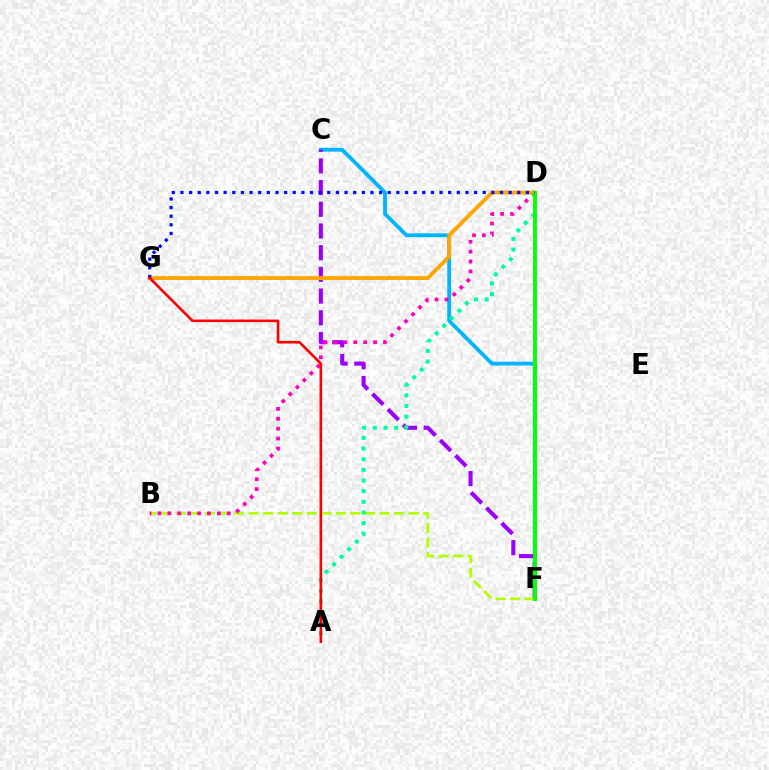{('C', 'F'): [{'color': '#00b5ff', 'line_style': 'solid', 'thickness': 2.74}, {'color': '#9b00ff', 'line_style': 'dashed', 'thickness': 2.95}], ('B', 'F'): [{'color': '#b3ff00', 'line_style': 'dashed', 'thickness': 1.98}], ('B', 'D'): [{'color': '#ff00bd', 'line_style': 'dotted', 'thickness': 2.69}], ('D', 'G'): [{'color': '#ffa500', 'line_style': 'solid', 'thickness': 2.78}, {'color': '#0010ff', 'line_style': 'dotted', 'thickness': 2.35}], ('A', 'D'): [{'color': '#00ff9d', 'line_style': 'dotted', 'thickness': 2.9}], ('D', 'F'): [{'color': '#08ff00', 'line_style': 'solid', 'thickness': 2.79}], ('A', 'G'): [{'color': '#ff0000', 'line_style': 'solid', 'thickness': 1.88}]}